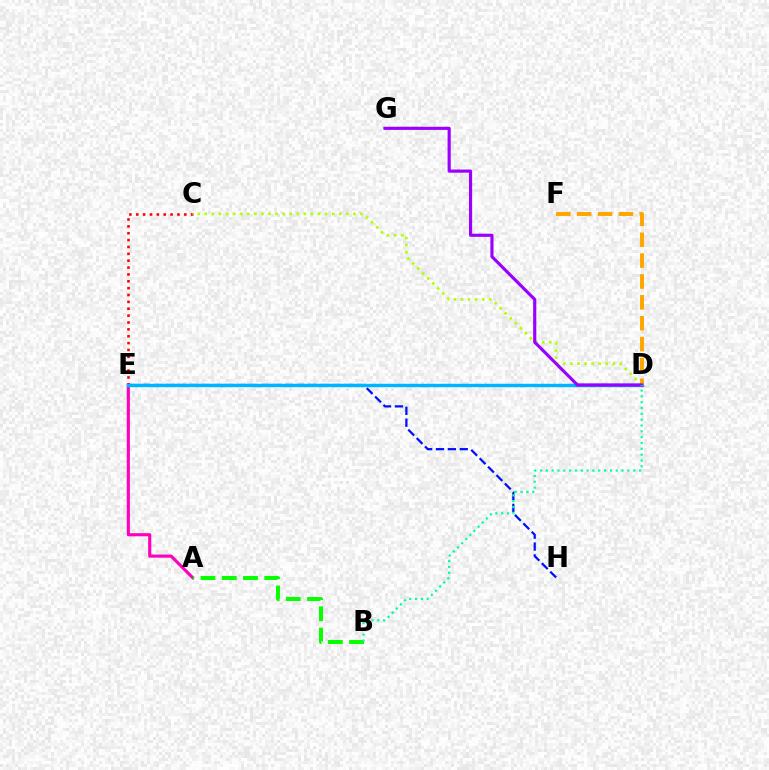{('A', 'E'): [{'color': '#ff00bd', 'line_style': 'solid', 'thickness': 2.26}], ('C', 'E'): [{'color': '#ff0000', 'line_style': 'dotted', 'thickness': 1.87}], ('E', 'H'): [{'color': '#0010ff', 'line_style': 'dashed', 'thickness': 1.61}], ('A', 'B'): [{'color': '#08ff00', 'line_style': 'dashed', 'thickness': 2.89}], ('D', 'E'): [{'color': '#00b5ff', 'line_style': 'solid', 'thickness': 2.45}], ('C', 'D'): [{'color': '#b3ff00', 'line_style': 'dotted', 'thickness': 1.92}], ('D', 'F'): [{'color': '#ffa500', 'line_style': 'dashed', 'thickness': 2.84}], ('D', 'G'): [{'color': '#9b00ff', 'line_style': 'solid', 'thickness': 2.27}], ('B', 'D'): [{'color': '#00ff9d', 'line_style': 'dotted', 'thickness': 1.58}]}